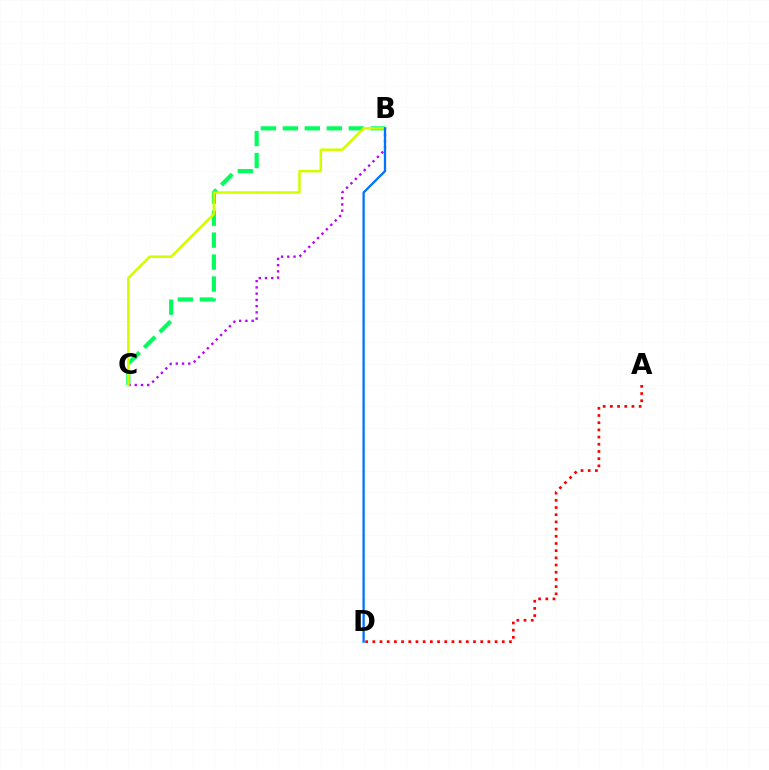{('B', 'C'): [{'color': '#00ff5c', 'line_style': 'dashed', 'thickness': 2.98}, {'color': '#b900ff', 'line_style': 'dotted', 'thickness': 1.69}, {'color': '#d1ff00', 'line_style': 'solid', 'thickness': 1.83}], ('A', 'D'): [{'color': '#ff0000', 'line_style': 'dotted', 'thickness': 1.95}], ('B', 'D'): [{'color': '#0074ff', 'line_style': 'solid', 'thickness': 1.66}]}